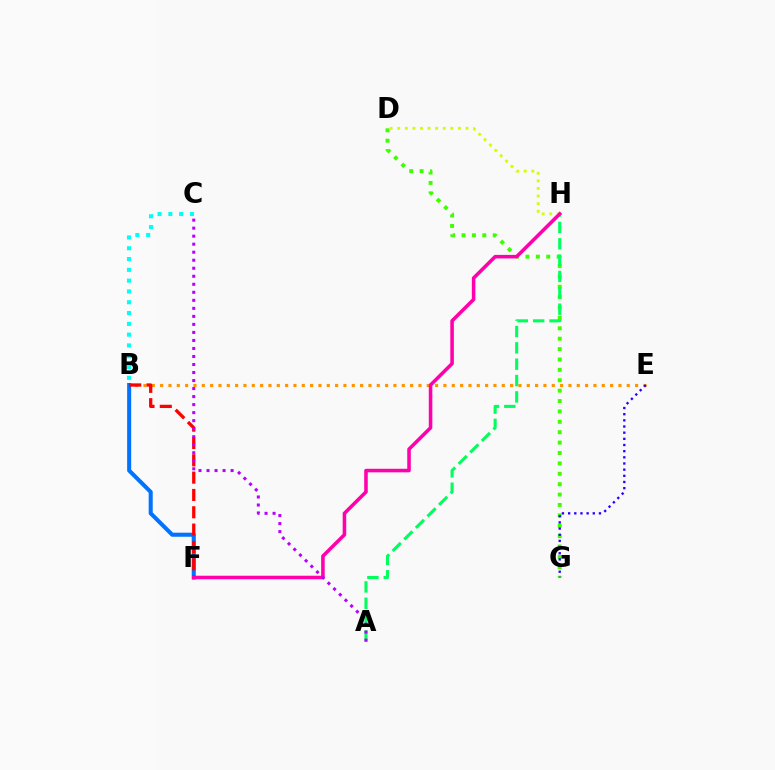{('B', 'E'): [{'color': '#ff9400', 'line_style': 'dotted', 'thickness': 2.26}], ('B', 'F'): [{'color': '#0074ff', 'line_style': 'solid', 'thickness': 2.92}, {'color': '#ff0000', 'line_style': 'dashed', 'thickness': 2.35}], ('D', 'G'): [{'color': '#3dff00', 'line_style': 'dotted', 'thickness': 2.82}], ('B', 'C'): [{'color': '#00fff6', 'line_style': 'dotted', 'thickness': 2.93}], ('D', 'H'): [{'color': '#d1ff00', 'line_style': 'dotted', 'thickness': 2.06}], ('A', 'H'): [{'color': '#00ff5c', 'line_style': 'dashed', 'thickness': 2.22}], ('F', 'H'): [{'color': '#ff00ac', 'line_style': 'solid', 'thickness': 2.55}], ('E', 'G'): [{'color': '#2500ff', 'line_style': 'dotted', 'thickness': 1.67}], ('A', 'C'): [{'color': '#b900ff', 'line_style': 'dotted', 'thickness': 2.18}]}